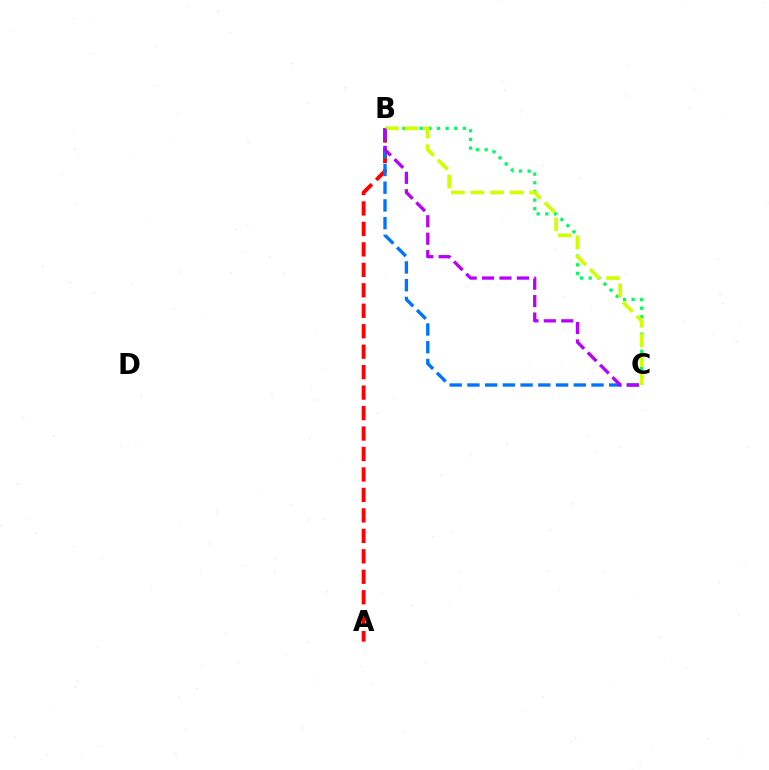{('A', 'B'): [{'color': '#ff0000', 'line_style': 'dashed', 'thickness': 2.78}], ('B', 'C'): [{'color': '#00ff5c', 'line_style': 'dotted', 'thickness': 2.35}, {'color': '#0074ff', 'line_style': 'dashed', 'thickness': 2.41}, {'color': '#d1ff00', 'line_style': 'dashed', 'thickness': 2.66}, {'color': '#b900ff', 'line_style': 'dashed', 'thickness': 2.37}]}